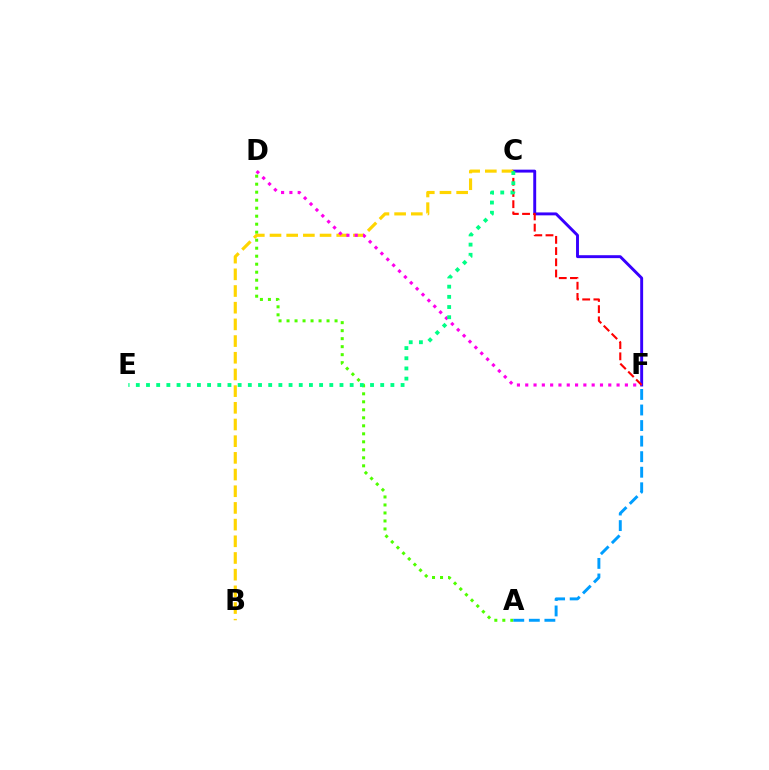{('C', 'F'): [{'color': '#3700ff', 'line_style': 'solid', 'thickness': 2.1}, {'color': '#ff0000', 'line_style': 'dashed', 'thickness': 1.52}], ('A', 'D'): [{'color': '#4fff00', 'line_style': 'dotted', 'thickness': 2.17}], ('A', 'F'): [{'color': '#009eff', 'line_style': 'dashed', 'thickness': 2.11}], ('B', 'C'): [{'color': '#ffd500', 'line_style': 'dashed', 'thickness': 2.27}], ('D', 'F'): [{'color': '#ff00ed', 'line_style': 'dotted', 'thickness': 2.26}], ('C', 'E'): [{'color': '#00ff86', 'line_style': 'dotted', 'thickness': 2.77}]}